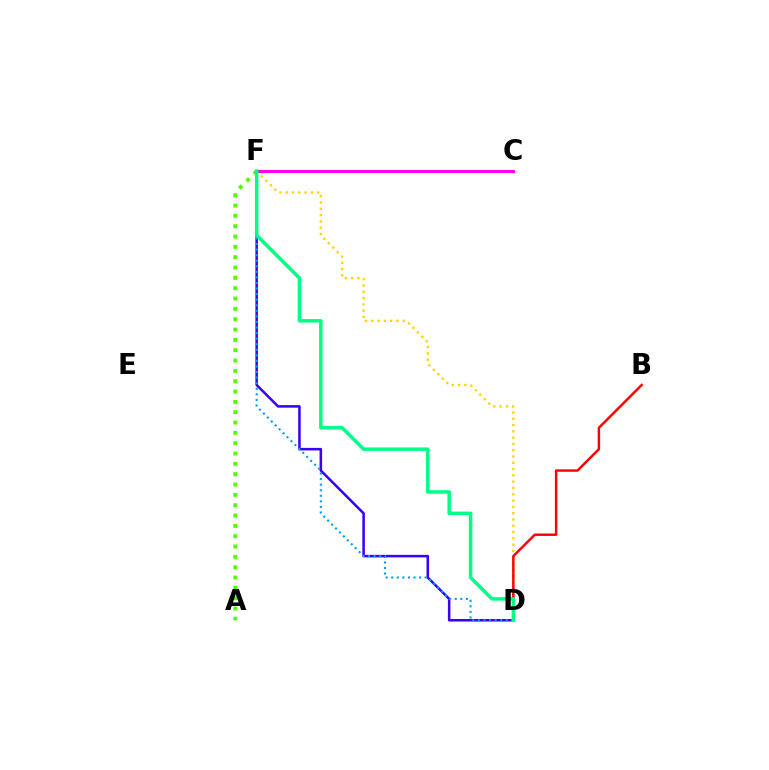{('A', 'F'): [{'color': '#4fff00', 'line_style': 'dotted', 'thickness': 2.81}], ('D', 'F'): [{'color': '#3700ff', 'line_style': 'solid', 'thickness': 1.82}, {'color': '#ffd500', 'line_style': 'dotted', 'thickness': 1.71}, {'color': '#009eff', 'line_style': 'dotted', 'thickness': 1.51}, {'color': '#00ff86', 'line_style': 'solid', 'thickness': 2.51}], ('C', 'F'): [{'color': '#ff00ed', 'line_style': 'solid', 'thickness': 2.15}], ('B', 'D'): [{'color': '#ff0000', 'line_style': 'solid', 'thickness': 1.77}]}